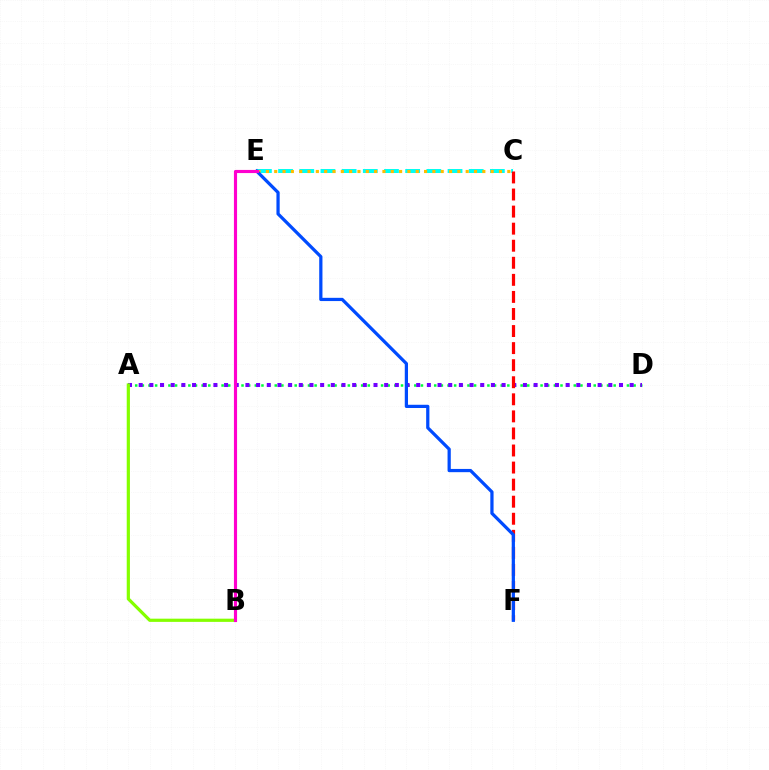{('C', 'E'): [{'color': '#00fff6', 'line_style': 'dashed', 'thickness': 2.88}, {'color': '#ffbd00', 'line_style': 'dotted', 'thickness': 2.26}], ('A', 'D'): [{'color': '#00ff39', 'line_style': 'dotted', 'thickness': 1.81}, {'color': '#7200ff', 'line_style': 'dotted', 'thickness': 2.9}], ('C', 'F'): [{'color': '#ff0000', 'line_style': 'dashed', 'thickness': 2.32}], ('A', 'B'): [{'color': '#84ff00', 'line_style': 'solid', 'thickness': 2.31}], ('E', 'F'): [{'color': '#004bff', 'line_style': 'solid', 'thickness': 2.33}], ('B', 'E'): [{'color': '#ff00cf', 'line_style': 'solid', 'thickness': 2.26}]}